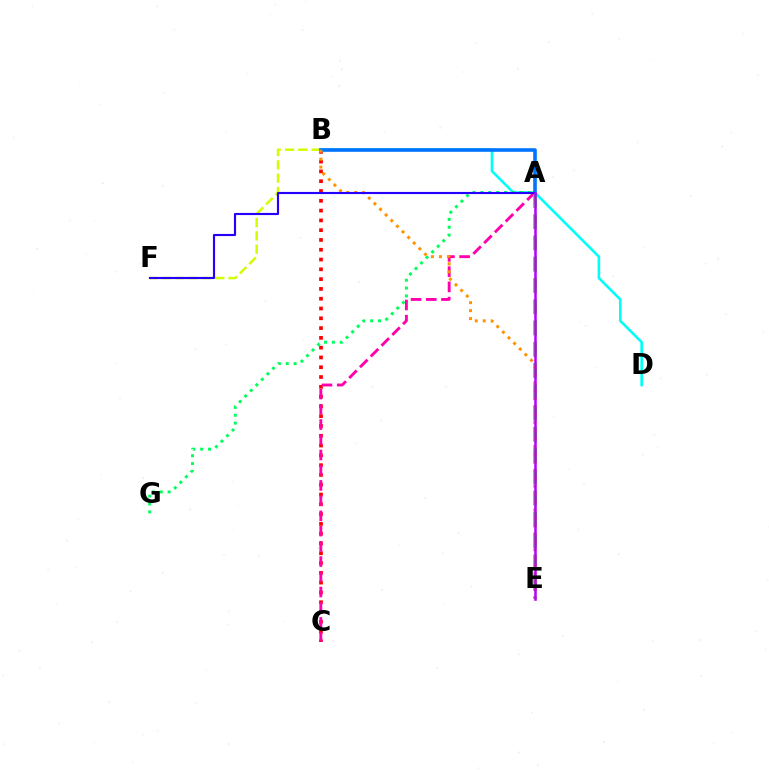{('B', 'F'): [{'color': '#d1ff00', 'line_style': 'dashed', 'thickness': 1.81}], ('B', 'C'): [{'color': '#ff0000', 'line_style': 'dotted', 'thickness': 2.66}], ('A', 'C'): [{'color': '#ff00ac', 'line_style': 'dashed', 'thickness': 2.07}], ('A', 'E'): [{'color': '#3dff00', 'line_style': 'dashed', 'thickness': 2.89}, {'color': '#b900ff', 'line_style': 'solid', 'thickness': 1.83}], ('B', 'D'): [{'color': '#00fff6', 'line_style': 'solid', 'thickness': 1.87}], ('A', 'B'): [{'color': '#0074ff', 'line_style': 'solid', 'thickness': 2.6}], ('A', 'G'): [{'color': '#00ff5c', 'line_style': 'dotted', 'thickness': 2.13}], ('B', 'E'): [{'color': '#ff9400', 'line_style': 'dotted', 'thickness': 2.16}], ('A', 'F'): [{'color': '#2500ff', 'line_style': 'solid', 'thickness': 1.54}]}